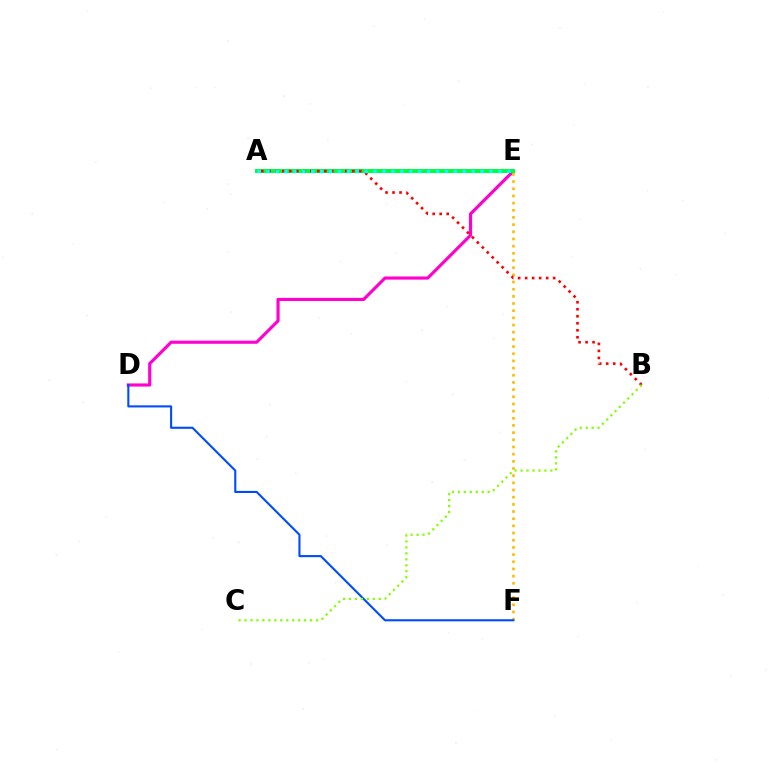{('D', 'E'): [{'color': '#ff00cf', 'line_style': 'solid', 'thickness': 2.27}], ('A', 'E'): [{'color': '#7200ff', 'line_style': 'dotted', 'thickness': 2.53}, {'color': '#00ff39', 'line_style': 'solid', 'thickness': 2.84}, {'color': '#00fff6', 'line_style': 'dotted', 'thickness': 2.42}], ('E', 'F'): [{'color': '#ffbd00', 'line_style': 'dotted', 'thickness': 1.95}], ('A', 'B'): [{'color': '#ff0000', 'line_style': 'dotted', 'thickness': 1.9}], ('D', 'F'): [{'color': '#004bff', 'line_style': 'solid', 'thickness': 1.51}], ('B', 'C'): [{'color': '#84ff00', 'line_style': 'dotted', 'thickness': 1.62}]}